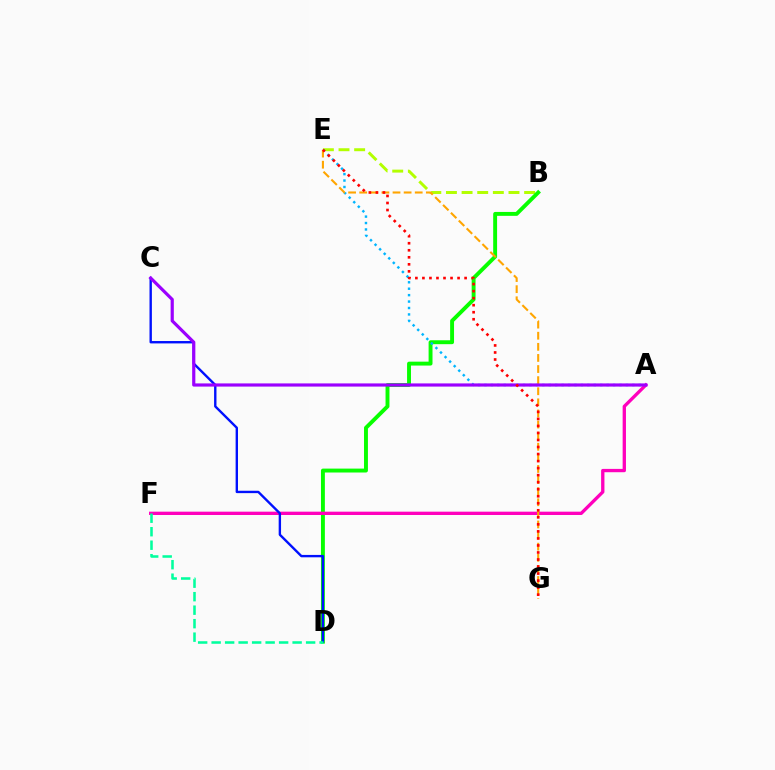{('B', 'E'): [{'color': '#b3ff00', 'line_style': 'dashed', 'thickness': 2.12}], ('B', 'D'): [{'color': '#08ff00', 'line_style': 'solid', 'thickness': 2.81}], ('A', 'E'): [{'color': '#00b5ff', 'line_style': 'dotted', 'thickness': 1.75}], ('A', 'F'): [{'color': '#ff00bd', 'line_style': 'solid', 'thickness': 2.39}], ('C', 'D'): [{'color': '#0010ff', 'line_style': 'solid', 'thickness': 1.71}], ('E', 'G'): [{'color': '#ffa500', 'line_style': 'dashed', 'thickness': 1.51}, {'color': '#ff0000', 'line_style': 'dotted', 'thickness': 1.91}], ('A', 'C'): [{'color': '#9b00ff', 'line_style': 'solid', 'thickness': 2.29}], ('D', 'F'): [{'color': '#00ff9d', 'line_style': 'dashed', 'thickness': 1.83}]}